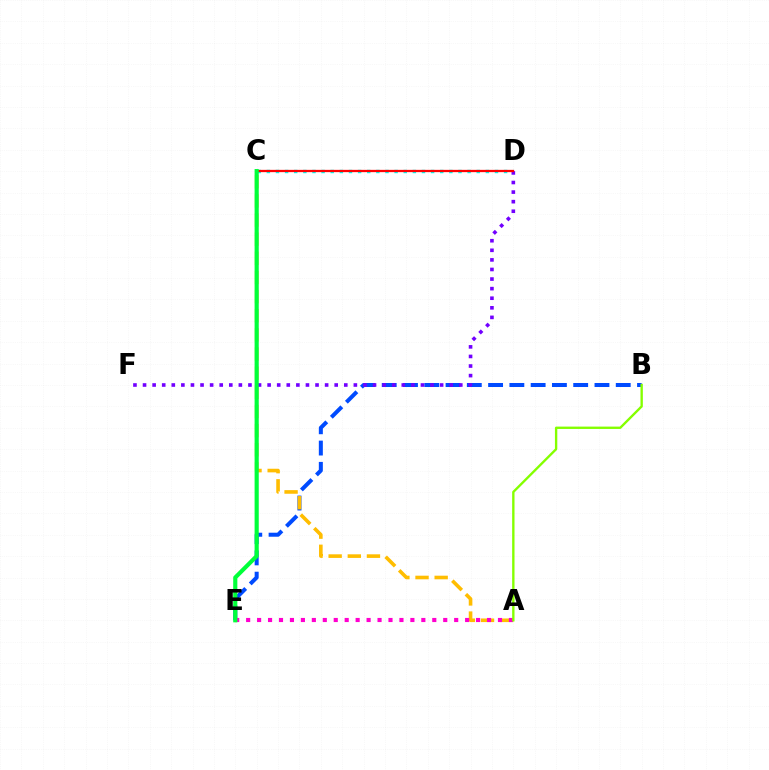{('B', 'E'): [{'color': '#004bff', 'line_style': 'dashed', 'thickness': 2.89}], ('A', 'C'): [{'color': '#ffbd00', 'line_style': 'dashed', 'thickness': 2.6}], ('C', 'D'): [{'color': '#00fff6', 'line_style': 'dotted', 'thickness': 2.48}, {'color': '#ff0000', 'line_style': 'solid', 'thickness': 1.64}], ('A', 'E'): [{'color': '#ff00cf', 'line_style': 'dotted', 'thickness': 2.97}], ('D', 'F'): [{'color': '#7200ff', 'line_style': 'dotted', 'thickness': 2.6}], ('C', 'E'): [{'color': '#00ff39', 'line_style': 'solid', 'thickness': 2.99}], ('A', 'B'): [{'color': '#84ff00', 'line_style': 'solid', 'thickness': 1.7}]}